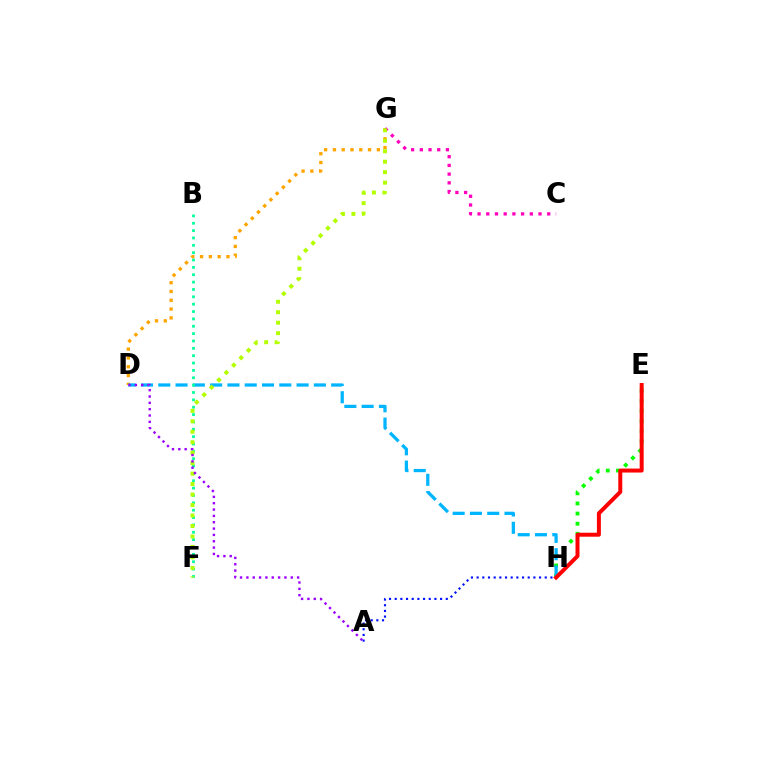{('D', 'G'): [{'color': '#ffa500', 'line_style': 'dotted', 'thickness': 2.39}], ('E', 'H'): [{'color': '#08ff00', 'line_style': 'dotted', 'thickness': 2.75}, {'color': '#ff0000', 'line_style': 'solid', 'thickness': 2.86}], ('C', 'G'): [{'color': '#ff00bd', 'line_style': 'dotted', 'thickness': 2.37}], ('D', 'H'): [{'color': '#00b5ff', 'line_style': 'dashed', 'thickness': 2.35}], ('A', 'H'): [{'color': '#0010ff', 'line_style': 'dotted', 'thickness': 1.54}], ('B', 'F'): [{'color': '#00ff9d', 'line_style': 'dotted', 'thickness': 2.0}], ('F', 'G'): [{'color': '#b3ff00', 'line_style': 'dotted', 'thickness': 2.84}], ('A', 'D'): [{'color': '#9b00ff', 'line_style': 'dotted', 'thickness': 1.72}]}